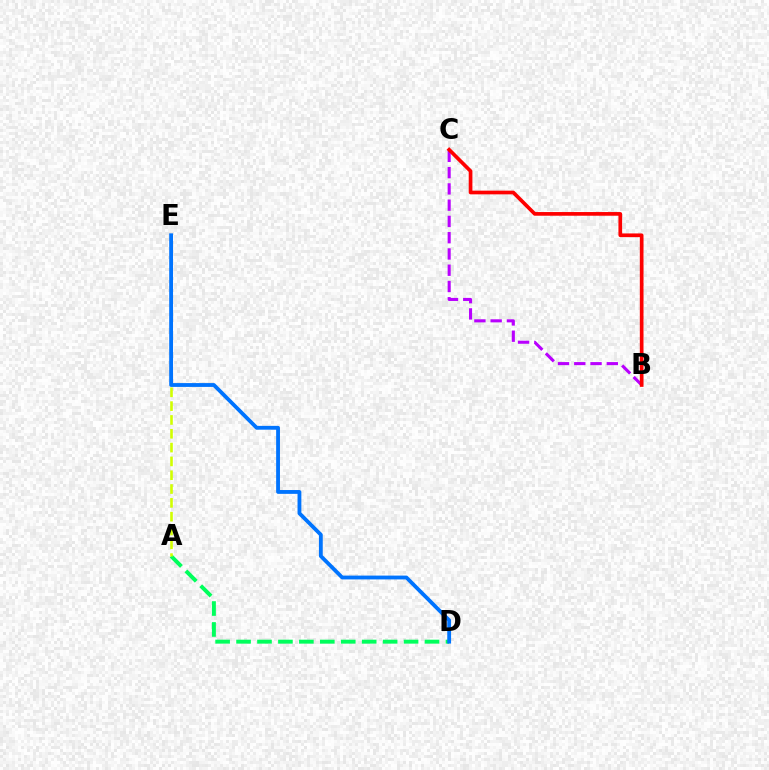{('A', 'D'): [{'color': '#00ff5c', 'line_style': 'dashed', 'thickness': 2.84}], ('A', 'E'): [{'color': '#d1ff00', 'line_style': 'dashed', 'thickness': 1.88}], ('D', 'E'): [{'color': '#0074ff', 'line_style': 'solid', 'thickness': 2.75}], ('B', 'C'): [{'color': '#b900ff', 'line_style': 'dashed', 'thickness': 2.21}, {'color': '#ff0000', 'line_style': 'solid', 'thickness': 2.65}]}